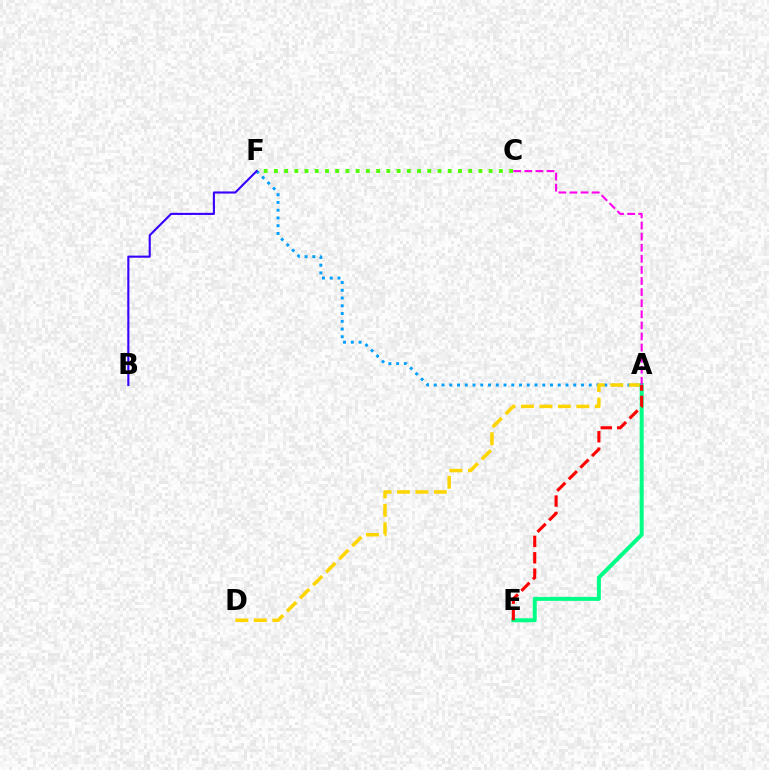{('A', 'F'): [{'color': '#009eff', 'line_style': 'dotted', 'thickness': 2.11}], ('A', 'D'): [{'color': '#ffd500', 'line_style': 'dashed', 'thickness': 2.51}], ('A', 'E'): [{'color': '#00ff86', 'line_style': 'solid', 'thickness': 2.87}, {'color': '#ff0000', 'line_style': 'dashed', 'thickness': 2.23}], ('C', 'F'): [{'color': '#4fff00', 'line_style': 'dotted', 'thickness': 2.78}], ('B', 'F'): [{'color': '#3700ff', 'line_style': 'solid', 'thickness': 1.52}], ('A', 'C'): [{'color': '#ff00ed', 'line_style': 'dashed', 'thickness': 1.51}]}